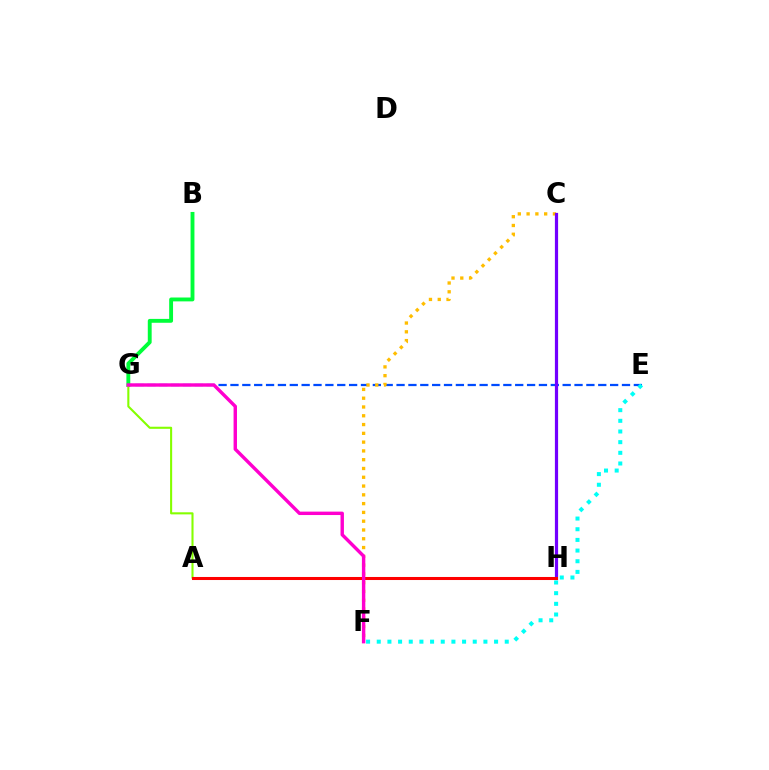{('E', 'G'): [{'color': '#004bff', 'line_style': 'dashed', 'thickness': 1.61}], ('B', 'G'): [{'color': '#00ff39', 'line_style': 'solid', 'thickness': 2.79}], ('C', 'F'): [{'color': '#ffbd00', 'line_style': 'dotted', 'thickness': 2.39}], ('C', 'H'): [{'color': '#7200ff', 'line_style': 'solid', 'thickness': 2.31}], ('E', 'F'): [{'color': '#00fff6', 'line_style': 'dotted', 'thickness': 2.9}], ('A', 'G'): [{'color': '#84ff00', 'line_style': 'solid', 'thickness': 1.51}], ('A', 'H'): [{'color': '#ff0000', 'line_style': 'solid', 'thickness': 2.2}], ('F', 'G'): [{'color': '#ff00cf', 'line_style': 'solid', 'thickness': 2.46}]}